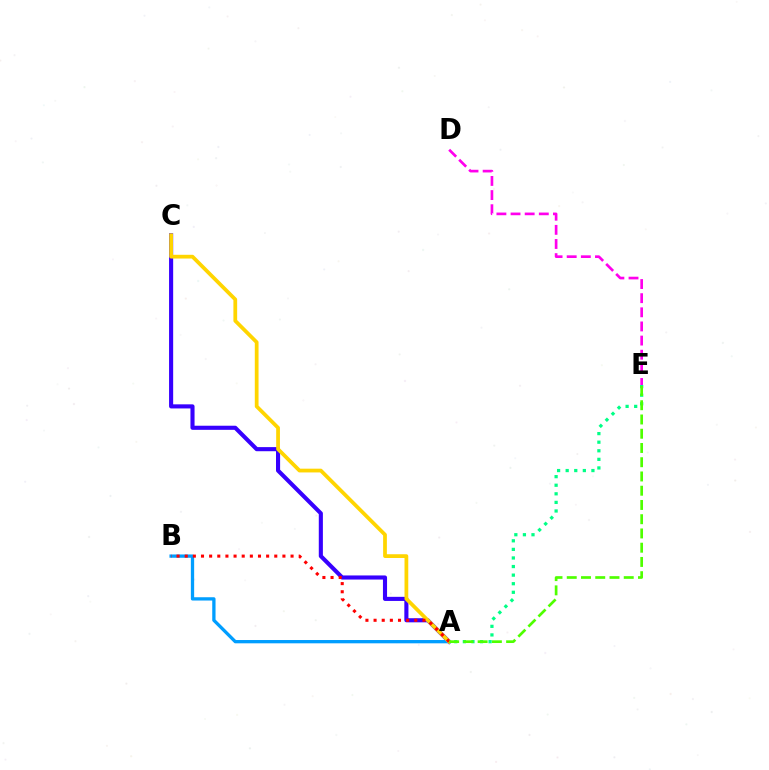{('A', 'E'): [{'color': '#00ff86', 'line_style': 'dotted', 'thickness': 2.33}, {'color': '#4fff00', 'line_style': 'dashed', 'thickness': 1.94}], ('A', 'C'): [{'color': '#3700ff', 'line_style': 'solid', 'thickness': 2.96}, {'color': '#ffd500', 'line_style': 'solid', 'thickness': 2.7}], ('D', 'E'): [{'color': '#ff00ed', 'line_style': 'dashed', 'thickness': 1.92}], ('A', 'B'): [{'color': '#009eff', 'line_style': 'solid', 'thickness': 2.37}, {'color': '#ff0000', 'line_style': 'dotted', 'thickness': 2.21}]}